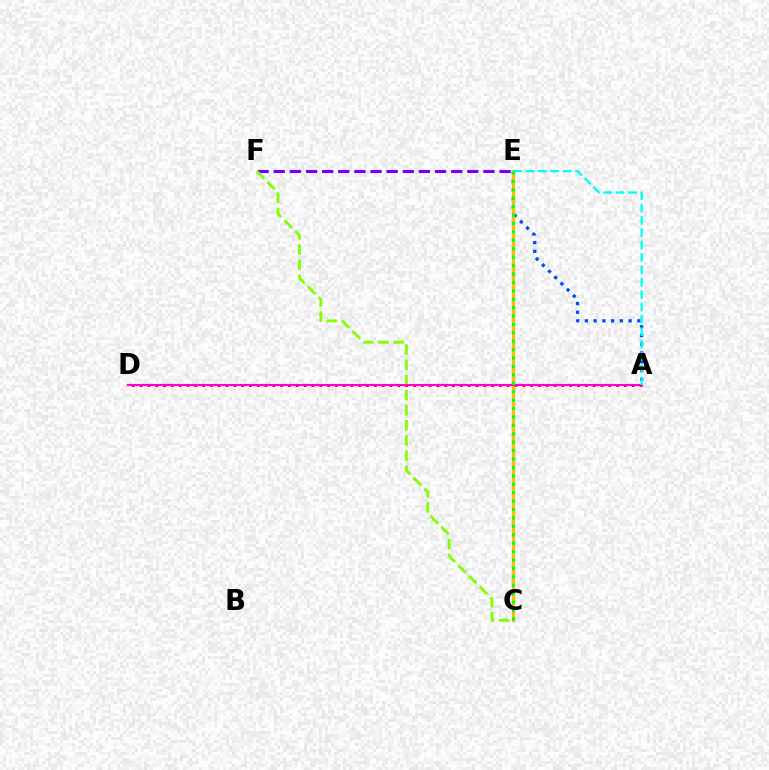{('E', 'F'): [{'color': '#7200ff', 'line_style': 'dashed', 'thickness': 2.19}], ('A', 'E'): [{'color': '#004bff', 'line_style': 'dotted', 'thickness': 2.37}, {'color': '#00fff6', 'line_style': 'dashed', 'thickness': 1.68}], ('C', 'F'): [{'color': '#84ff00', 'line_style': 'dashed', 'thickness': 2.06}], ('A', 'D'): [{'color': '#ff0000', 'line_style': 'dotted', 'thickness': 2.12}, {'color': '#ff00cf', 'line_style': 'solid', 'thickness': 1.52}], ('C', 'E'): [{'color': '#ffbd00', 'line_style': 'solid', 'thickness': 2.39}, {'color': '#00ff39', 'line_style': 'dotted', 'thickness': 2.29}]}